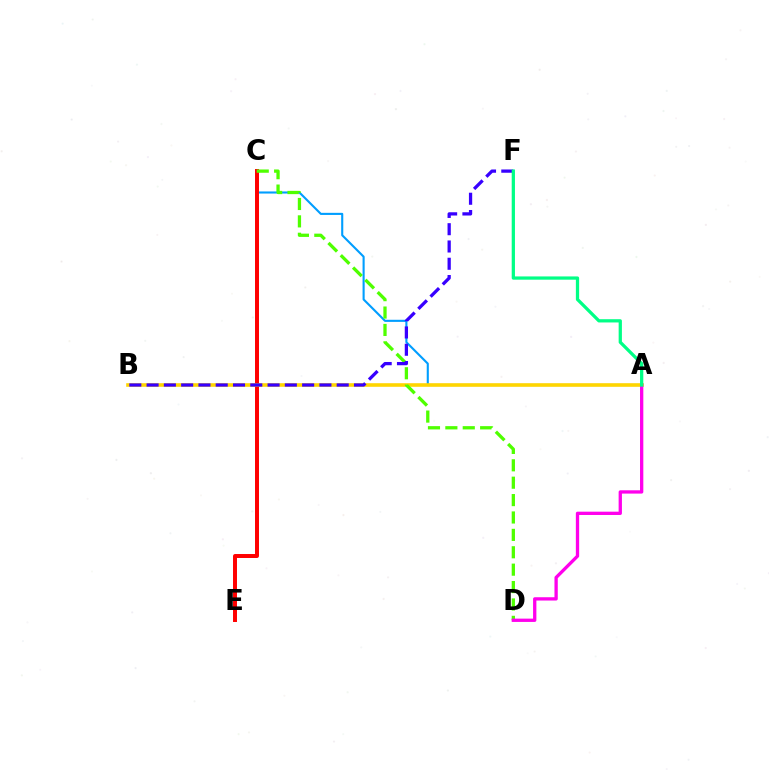{('A', 'C'): [{'color': '#009eff', 'line_style': 'solid', 'thickness': 1.52}], ('C', 'E'): [{'color': '#ff0000', 'line_style': 'solid', 'thickness': 2.86}], ('A', 'B'): [{'color': '#ffd500', 'line_style': 'solid', 'thickness': 2.59}], ('C', 'D'): [{'color': '#4fff00', 'line_style': 'dashed', 'thickness': 2.36}], ('A', 'D'): [{'color': '#ff00ed', 'line_style': 'solid', 'thickness': 2.38}], ('B', 'F'): [{'color': '#3700ff', 'line_style': 'dashed', 'thickness': 2.35}], ('A', 'F'): [{'color': '#00ff86', 'line_style': 'solid', 'thickness': 2.34}]}